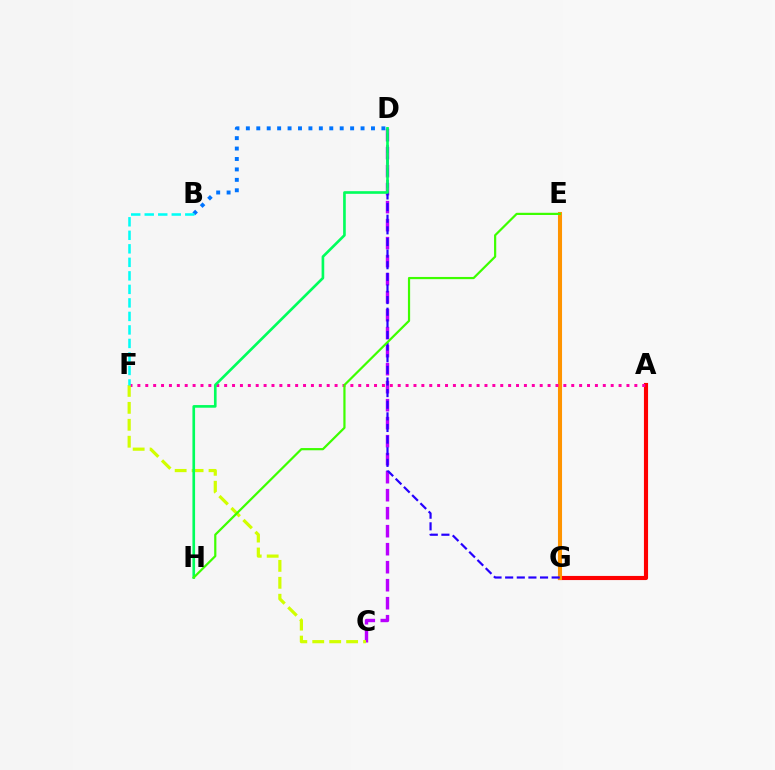{('C', 'D'): [{'color': '#b900ff', 'line_style': 'dashed', 'thickness': 2.45}], ('A', 'G'): [{'color': '#ff0000', 'line_style': 'solid', 'thickness': 2.97}], ('E', 'G'): [{'color': '#ff9400', 'line_style': 'solid', 'thickness': 2.93}], ('D', 'G'): [{'color': '#2500ff', 'line_style': 'dashed', 'thickness': 1.58}], ('B', 'D'): [{'color': '#0074ff', 'line_style': 'dotted', 'thickness': 2.83}], ('A', 'F'): [{'color': '#ff00ac', 'line_style': 'dotted', 'thickness': 2.14}], ('C', 'F'): [{'color': '#d1ff00', 'line_style': 'dashed', 'thickness': 2.3}], ('B', 'F'): [{'color': '#00fff6', 'line_style': 'dashed', 'thickness': 1.84}], ('D', 'H'): [{'color': '#00ff5c', 'line_style': 'solid', 'thickness': 1.91}], ('E', 'H'): [{'color': '#3dff00', 'line_style': 'solid', 'thickness': 1.59}]}